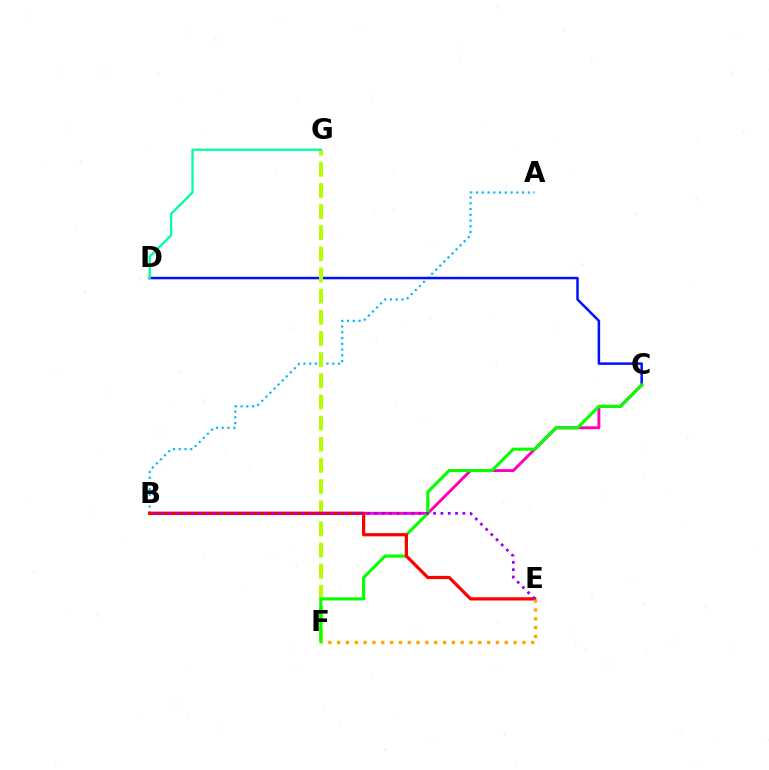{('A', 'B'): [{'color': '#00b5ff', 'line_style': 'dotted', 'thickness': 1.56}], ('B', 'C'): [{'color': '#ff00bd', 'line_style': 'solid', 'thickness': 2.11}], ('C', 'D'): [{'color': '#0010ff', 'line_style': 'solid', 'thickness': 1.8}], ('F', 'G'): [{'color': '#b3ff00', 'line_style': 'dashed', 'thickness': 2.87}], ('C', 'F'): [{'color': '#08ff00', 'line_style': 'solid', 'thickness': 2.24}], ('B', 'E'): [{'color': '#ff0000', 'line_style': 'solid', 'thickness': 2.32}, {'color': '#9b00ff', 'line_style': 'dotted', 'thickness': 1.99}], ('D', 'G'): [{'color': '#00ff9d', 'line_style': 'solid', 'thickness': 1.65}], ('E', 'F'): [{'color': '#ffa500', 'line_style': 'dotted', 'thickness': 2.4}]}